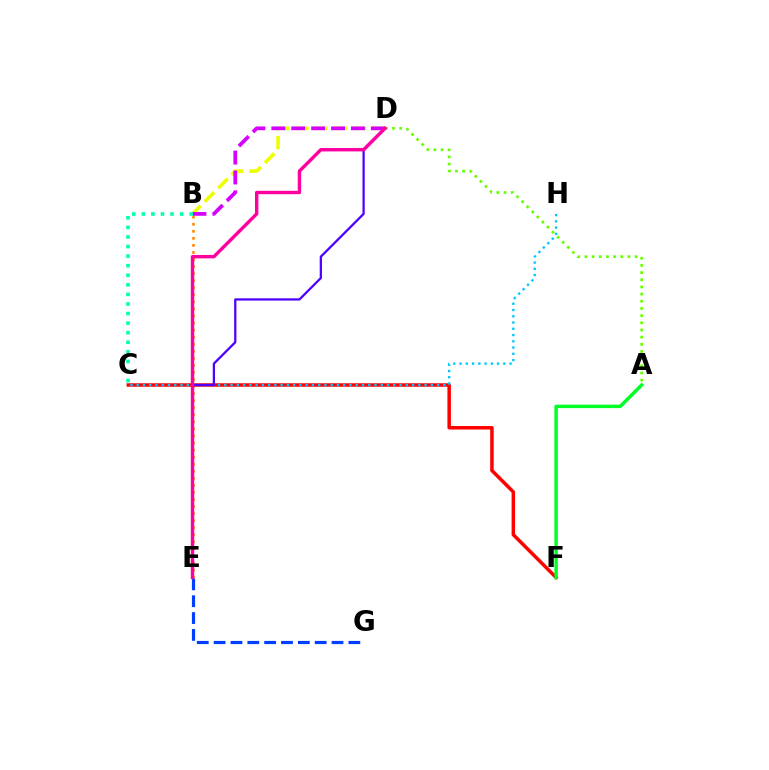{('B', 'E'): [{'color': '#ff8800', 'line_style': 'dotted', 'thickness': 1.92}], ('B', 'D'): [{'color': '#eeff00', 'line_style': 'dashed', 'thickness': 2.59}, {'color': '#d600ff', 'line_style': 'dashed', 'thickness': 2.7}], ('C', 'F'): [{'color': '#ff0000', 'line_style': 'solid', 'thickness': 2.52}], ('E', 'G'): [{'color': '#003fff', 'line_style': 'dashed', 'thickness': 2.29}], ('A', 'F'): [{'color': '#00ff27', 'line_style': 'solid', 'thickness': 2.48}], ('C', 'H'): [{'color': '#00c7ff', 'line_style': 'dotted', 'thickness': 1.7}], ('A', 'D'): [{'color': '#66ff00', 'line_style': 'dotted', 'thickness': 1.95}], ('D', 'E'): [{'color': '#4f00ff', 'line_style': 'solid', 'thickness': 1.63}, {'color': '#ff00a0', 'line_style': 'solid', 'thickness': 2.45}], ('B', 'C'): [{'color': '#00ffaf', 'line_style': 'dotted', 'thickness': 2.6}]}